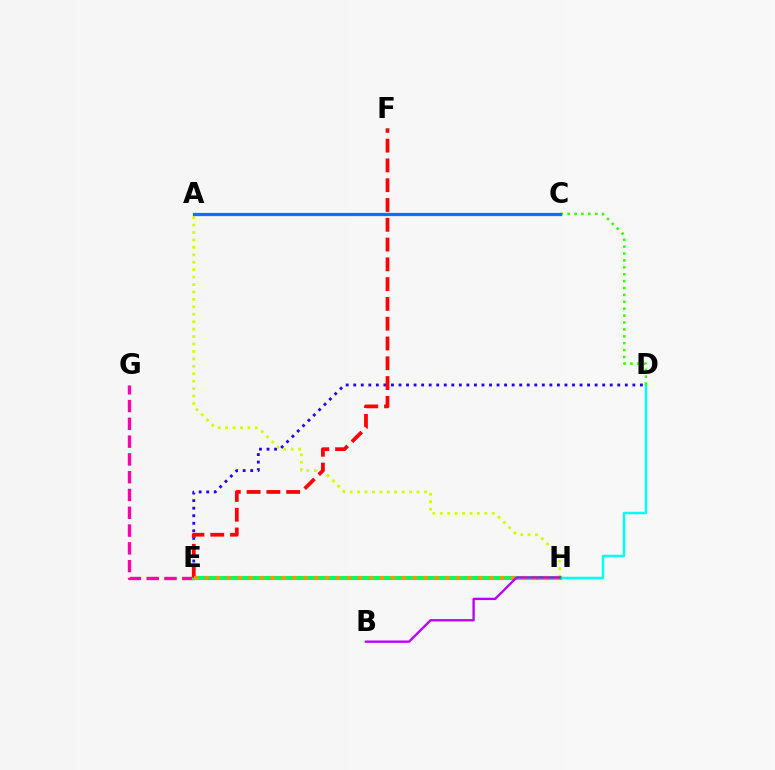{('E', 'G'): [{'color': '#ff00ac', 'line_style': 'dashed', 'thickness': 2.42}], ('D', 'H'): [{'color': '#00fff6', 'line_style': 'solid', 'thickness': 1.79}], ('D', 'E'): [{'color': '#2500ff', 'line_style': 'dotted', 'thickness': 2.05}], ('A', 'H'): [{'color': '#d1ff00', 'line_style': 'dotted', 'thickness': 2.02}], ('C', 'D'): [{'color': '#3dff00', 'line_style': 'dotted', 'thickness': 1.87}], ('E', 'H'): [{'color': '#00ff5c', 'line_style': 'solid', 'thickness': 2.94}, {'color': '#ff9400', 'line_style': 'dotted', 'thickness': 2.97}], ('E', 'F'): [{'color': '#ff0000', 'line_style': 'dashed', 'thickness': 2.69}], ('A', 'C'): [{'color': '#0074ff', 'line_style': 'solid', 'thickness': 2.33}], ('B', 'H'): [{'color': '#b900ff', 'line_style': 'solid', 'thickness': 1.69}]}